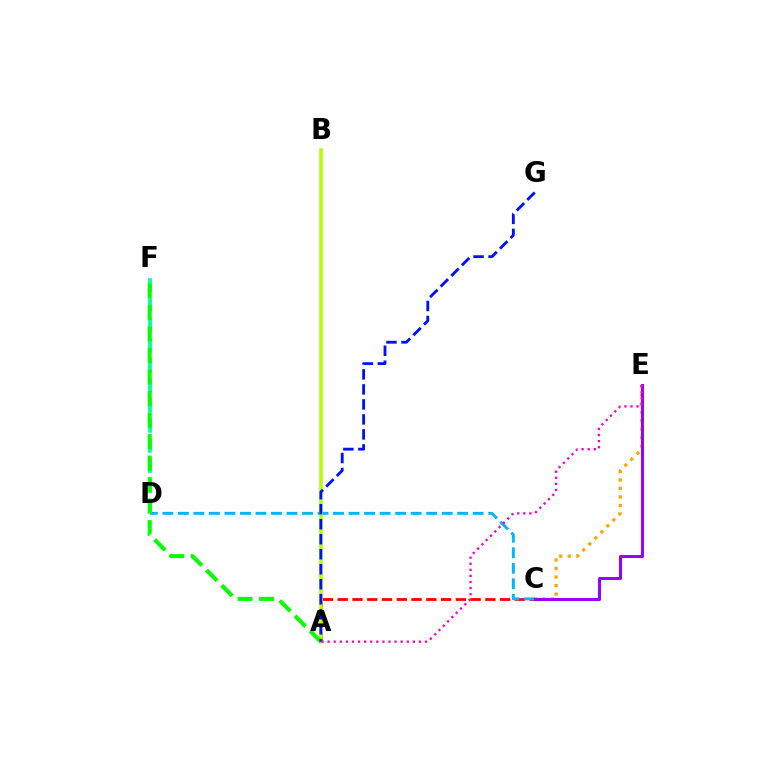{('A', 'C'): [{'color': '#ff0000', 'line_style': 'dashed', 'thickness': 2.01}], ('C', 'D'): [{'color': '#00b5ff', 'line_style': 'dashed', 'thickness': 2.11}], ('A', 'B'): [{'color': '#b3ff00', 'line_style': 'solid', 'thickness': 2.56}], ('C', 'E'): [{'color': '#ffa500', 'line_style': 'dotted', 'thickness': 2.31}, {'color': '#9b00ff', 'line_style': 'solid', 'thickness': 2.18}], ('D', 'F'): [{'color': '#00ff9d', 'line_style': 'dashed', 'thickness': 2.73}], ('A', 'F'): [{'color': '#08ff00', 'line_style': 'dashed', 'thickness': 2.92}], ('A', 'G'): [{'color': '#0010ff', 'line_style': 'dashed', 'thickness': 2.04}], ('A', 'E'): [{'color': '#ff00bd', 'line_style': 'dotted', 'thickness': 1.65}]}